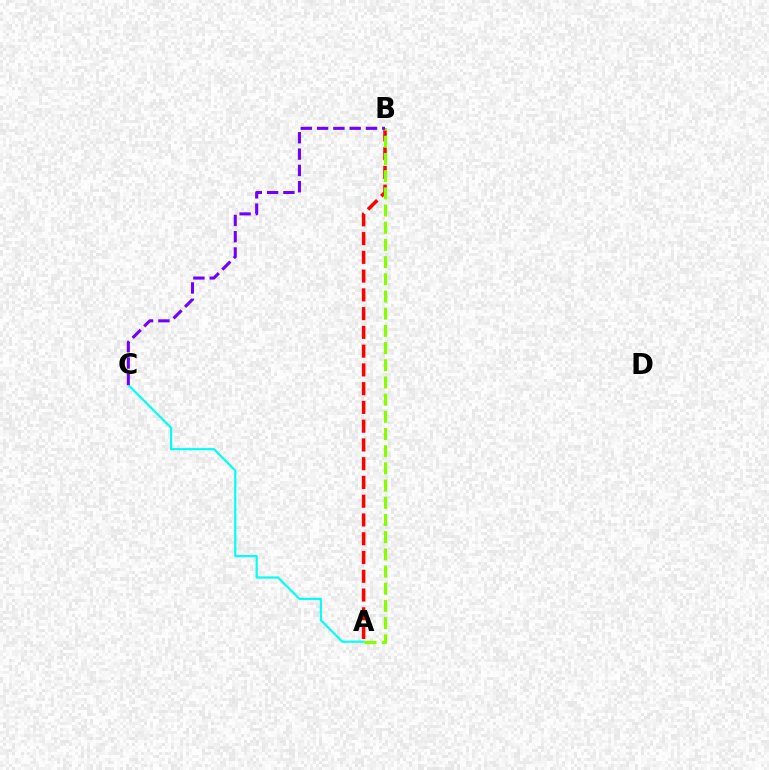{('A', 'C'): [{'color': '#00fff6', 'line_style': 'solid', 'thickness': 1.57}], ('A', 'B'): [{'color': '#ff0000', 'line_style': 'dashed', 'thickness': 2.55}, {'color': '#84ff00', 'line_style': 'dashed', 'thickness': 2.34}], ('B', 'C'): [{'color': '#7200ff', 'line_style': 'dashed', 'thickness': 2.22}]}